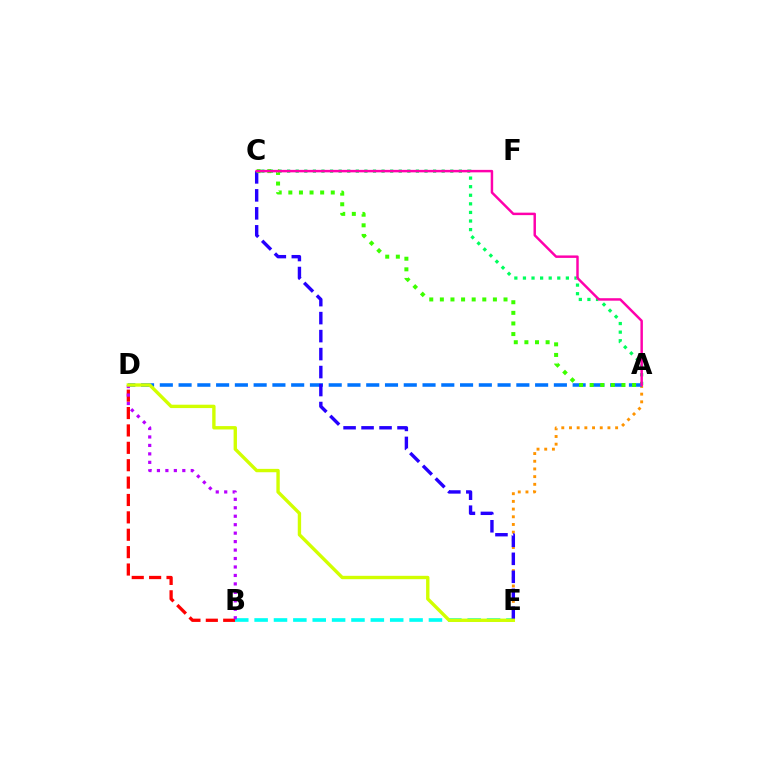{('B', 'D'): [{'color': '#ff0000', 'line_style': 'dashed', 'thickness': 2.36}, {'color': '#b900ff', 'line_style': 'dotted', 'thickness': 2.3}], ('A', 'C'): [{'color': '#00ff5c', 'line_style': 'dotted', 'thickness': 2.33}, {'color': '#3dff00', 'line_style': 'dotted', 'thickness': 2.88}, {'color': '#ff00ac', 'line_style': 'solid', 'thickness': 1.77}], ('B', 'E'): [{'color': '#00fff6', 'line_style': 'dashed', 'thickness': 2.63}], ('A', 'E'): [{'color': '#ff9400', 'line_style': 'dotted', 'thickness': 2.09}], ('A', 'D'): [{'color': '#0074ff', 'line_style': 'dashed', 'thickness': 2.55}], ('C', 'E'): [{'color': '#2500ff', 'line_style': 'dashed', 'thickness': 2.44}], ('D', 'E'): [{'color': '#d1ff00', 'line_style': 'solid', 'thickness': 2.43}]}